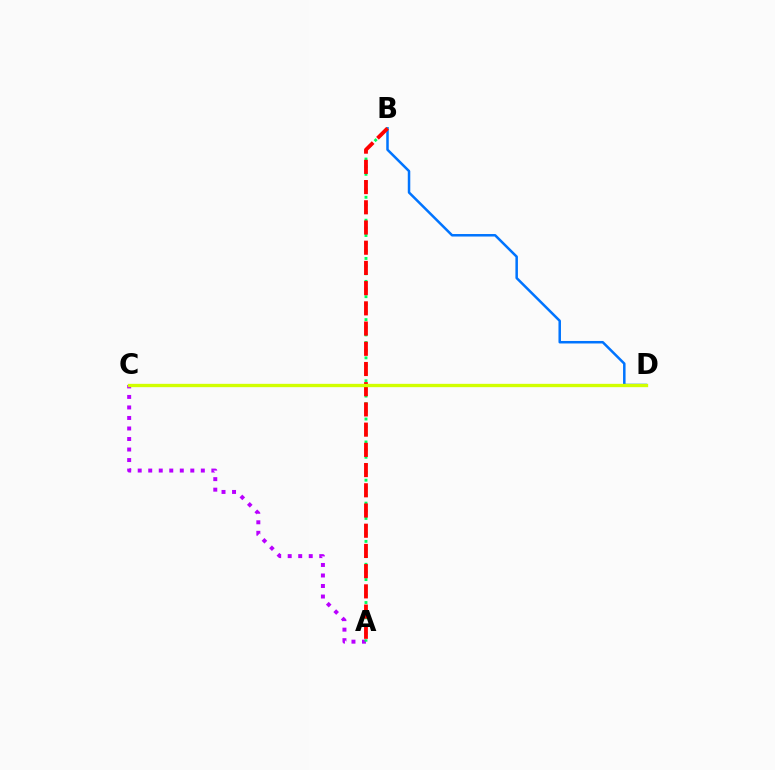{('A', 'C'): [{'color': '#b900ff', 'line_style': 'dotted', 'thickness': 2.86}], ('B', 'D'): [{'color': '#0074ff', 'line_style': 'solid', 'thickness': 1.81}], ('A', 'B'): [{'color': '#00ff5c', 'line_style': 'dotted', 'thickness': 2.08}, {'color': '#ff0000', 'line_style': 'dashed', 'thickness': 2.75}], ('C', 'D'): [{'color': '#d1ff00', 'line_style': 'solid', 'thickness': 2.4}]}